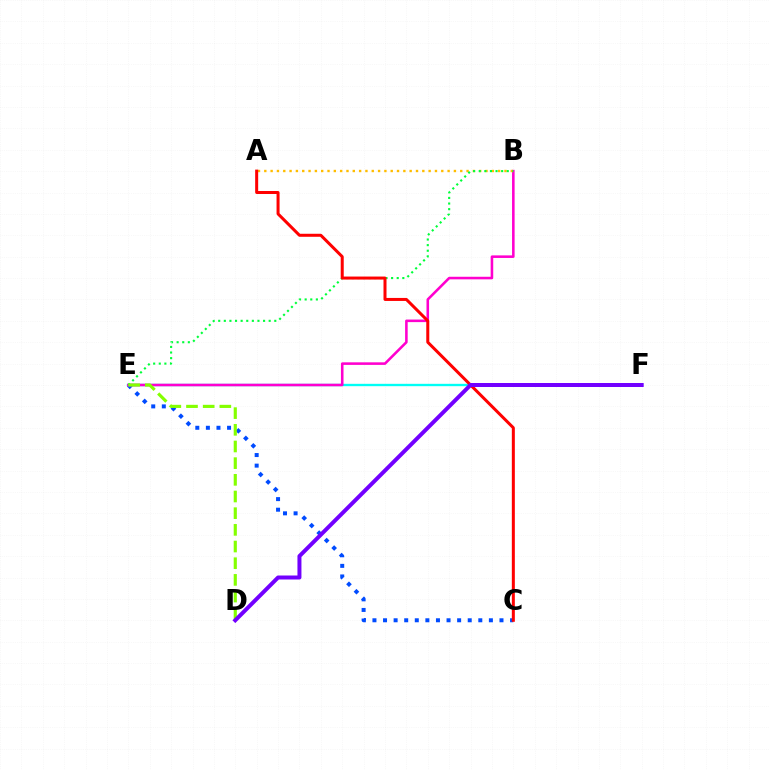{('C', 'E'): [{'color': '#004bff', 'line_style': 'dotted', 'thickness': 2.88}], ('E', 'F'): [{'color': '#00fff6', 'line_style': 'solid', 'thickness': 1.69}], ('B', 'E'): [{'color': '#ff00cf', 'line_style': 'solid', 'thickness': 1.85}, {'color': '#00ff39', 'line_style': 'dotted', 'thickness': 1.52}], ('A', 'B'): [{'color': '#ffbd00', 'line_style': 'dotted', 'thickness': 1.72}], ('A', 'C'): [{'color': '#ff0000', 'line_style': 'solid', 'thickness': 2.17}], ('D', 'E'): [{'color': '#84ff00', 'line_style': 'dashed', 'thickness': 2.27}], ('D', 'F'): [{'color': '#7200ff', 'line_style': 'solid', 'thickness': 2.88}]}